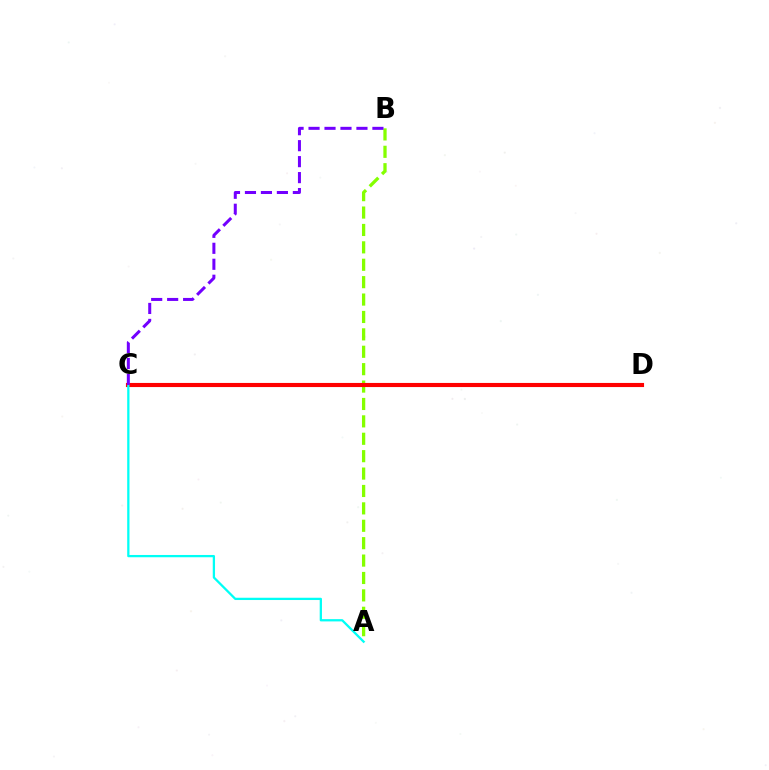{('A', 'B'): [{'color': '#84ff00', 'line_style': 'dashed', 'thickness': 2.36}], ('C', 'D'): [{'color': '#ff0000', 'line_style': 'solid', 'thickness': 2.97}], ('A', 'C'): [{'color': '#00fff6', 'line_style': 'solid', 'thickness': 1.64}], ('B', 'C'): [{'color': '#7200ff', 'line_style': 'dashed', 'thickness': 2.17}]}